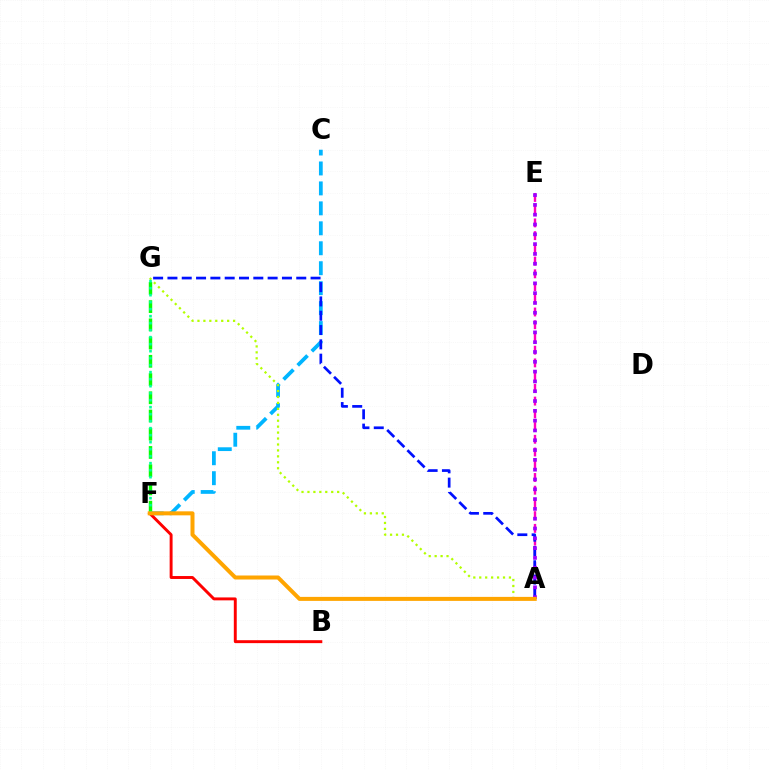{('C', 'F'): [{'color': '#00b5ff', 'line_style': 'dashed', 'thickness': 2.71}], ('A', 'E'): [{'color': '#ff00bd', 'line_style': 'dashed', 'thickness': 1.73}, {'color': '#9b00ff', 'line_style': 'dotted', 'thickness': 2.66}], ('A', 'G'): [{'color': '#b3ff00', 'line_style': 'dotted', 'thickness': 1.61}, {'color': '#0010ff', 'line_style': 'dashed', 'thickness': 1.94}], ('F', 'G'): [{'color': '#08ff00', 'line_style': 'dashed', 'thickness': 2.48}, {'color': '#00ff9d', 'line_style': 'dotted', 'thickness': 1.9}], ('B', 'F'): [{'color': '#ff0000', 'line_style': 'solid', 'thickness': 2.11}], ('A', 'F'): [{'color': '#ffa500', 'line_style': 'solid', 'thickness': 2.88}]}